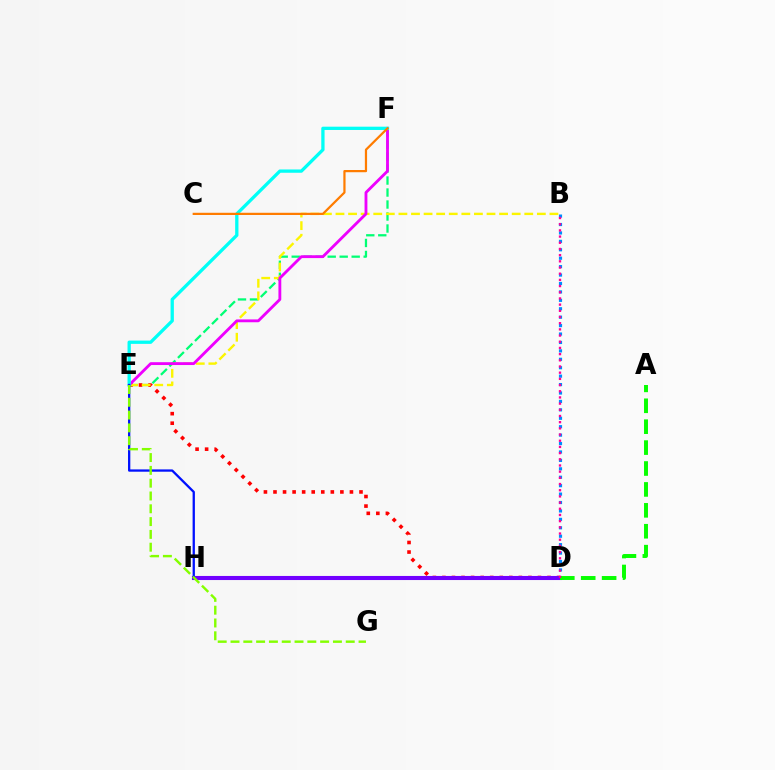{('B', 'D'): [{'color': '#008cff', 'line_style': 'dotted', 'thickness': 2.29}, {'color': '#ff0094', 'line_style': 'dotted', 'thickness': 1.68}], ('E', 'F'): [{'color': '#00ff74', 'line_style': 'dashed', 'thickness': 1.63}, {'color': '#ee00ff', 'line_style': 'solid', 'thickness': 2.05}, {'color': '#00fff6', 'line_style': 'solid', 'thickness': 2.37}], ('D', 'E'): [{'color': '#ff0000', 'line_style': 'dotted', 'thickness': 2.6}], ('D', 'H'): [{'color': '#7200ff', 'line_style': 'solid', 'thickness': 2.94}], ('B', 'E'): [{'color': '#fcf500', 'line_style': 'dashed', 'thickness': 1.71}], ('A', 'D'): [{'color': '#08ff00', 'line_style': 'dashed', 'thickness': 2.84}], ('E', 'H'): [{'color': '#0010ff', 'line_style': 'solid', 'thickness': 1.65}], ('C', 'F'): [{'color': '#ff7c00', 'line_style': 'solid', 'thickness': 1.6}], ('E', 'G'): [{'color': '#84ff00', 'line_style': 'dashed', 'thickness': 1.74}]}